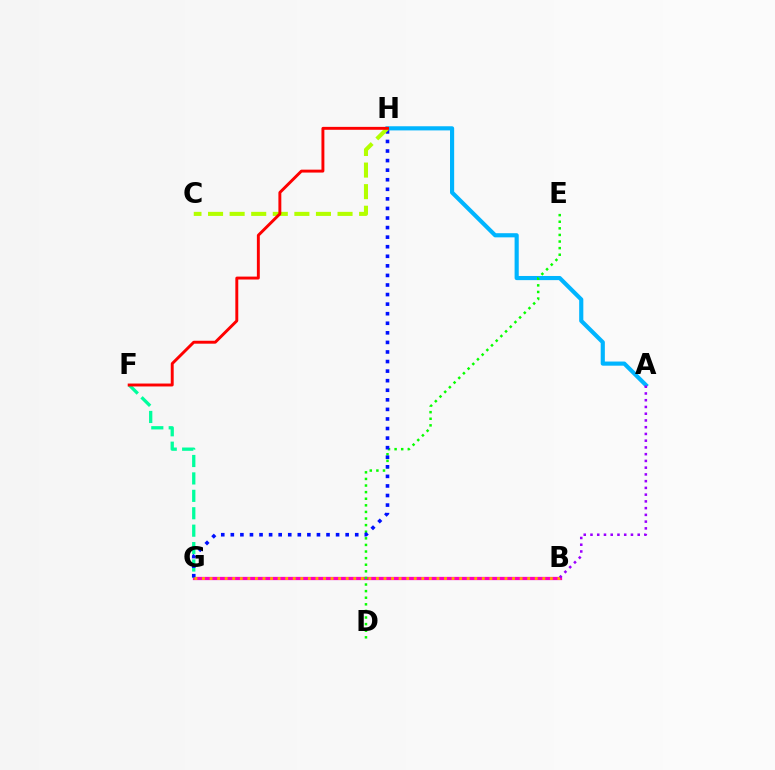{('B', 'G'): [{'color': '#ff00bd', 'line_style': 'solid', 'thickness': 2.34}, {'color': '#ffa500', 'line_style': 'dotted', 'thickness': 2.05}], ('F', 'G'): [{'color': '#00ff9d', 'line_style': 'dashed', 'thickness': 2.37}], ('A', 'H'): [{'color': '#00b5ff', 'line_style': 'solid', 'thickness': 2.99}], ('D', 'E'): [{'color': '#08ff00', 'line_style': 'dotted', 'thickness': 1.79}], ('G', 'H'): [{'color': '#0010ff', 'line_style': 'dotted', 'thickness': 2.6}], ('C', 'H'): [{'color': '#b3ff00', 'line_style': 'dashed', 'thickness': 2.93}], ('F', 'H'): [{'color': '#ff0000', 'line_style': 'solid', 'thickness': 2.1}], ('A', 'B'): [{'color': '#9b00ff', 'line_style': 'dotted', 'thickness': 1.83}]}